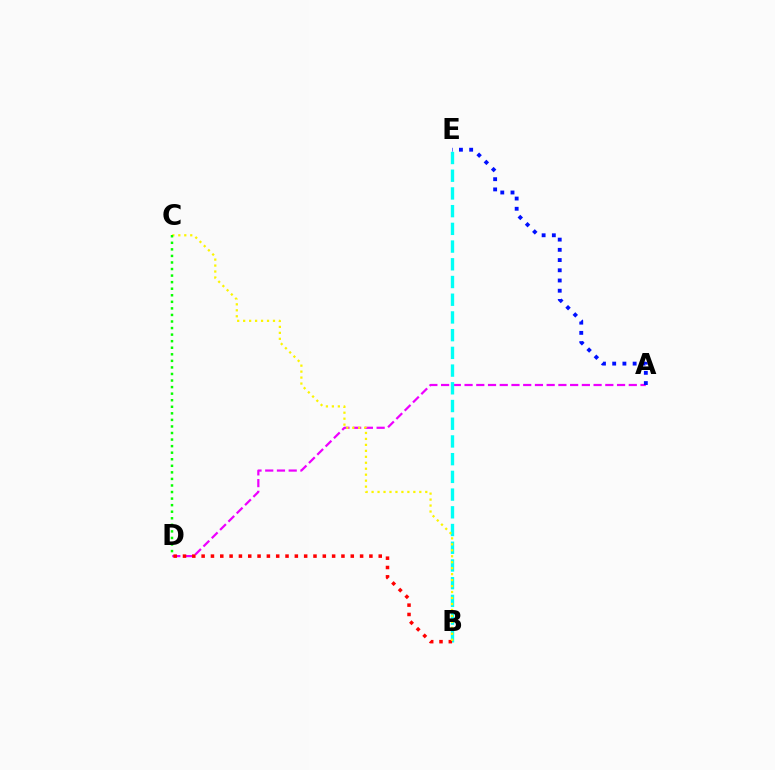{('A', 'D'): [{'color': '#ee00ff', 'line_style': 'dashed', 'thickness': 1.59}], ('B', 'E'): [{'color': '#00fff6', 'line_style': 'dashed', 'thickness': 2.41}], ('B', 'D'): [{'color': '#ff0000', 'line_style': 'dotted', 'thickness': 2.53}], ('A', 'E'): [{'color': '#0010ff', 'line_style': 'dotted', 'thickness': 2.78}], ('B', 'C'): [{'color': '#fcf500', 'line_style': 'dotted', 'thickness': 1.62}], ('C', 'D'): [{'color': '#08ff00', 'line_style': 'dotted', 'thickness': 1.78}]}